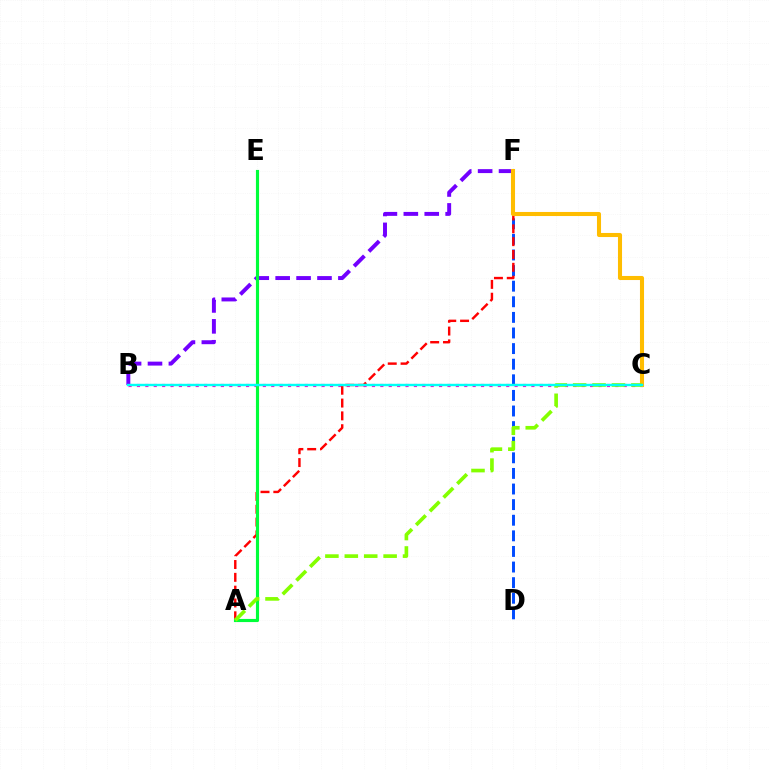{('D', 'F'): [{'color': '#004bff', 'line_style': 'dashed', 'thickness': 2.12}], ('B', 'C'): [{'color': '#ff00cf', 'line_style': 'dotted', 'thickness': 2.28}, {'color': '#00fff6', 'line_style': 'solid', 'thickness': 1.73}], ('A', 'F'): [{'color': '#ff0000', 'line_style': 'dashed', 'thickness': 1.74}], ('B', 'F'): [{'color': '#7200ff', 'line_style': 'dashed', 'thickness': 2.84}], ('A', 'E'): [{'color': '#00ff39', 'line_style': 'solid', 'thickness': 2.26}], ('C', 'F'): [{'color': '#ffbd00', 'line_style': 'solid', 'thickness': 2.93}], ('A', 'C'): [{'color': '#84ff00', 'line_style': 'dashed', 'thickness': 2.64}]}